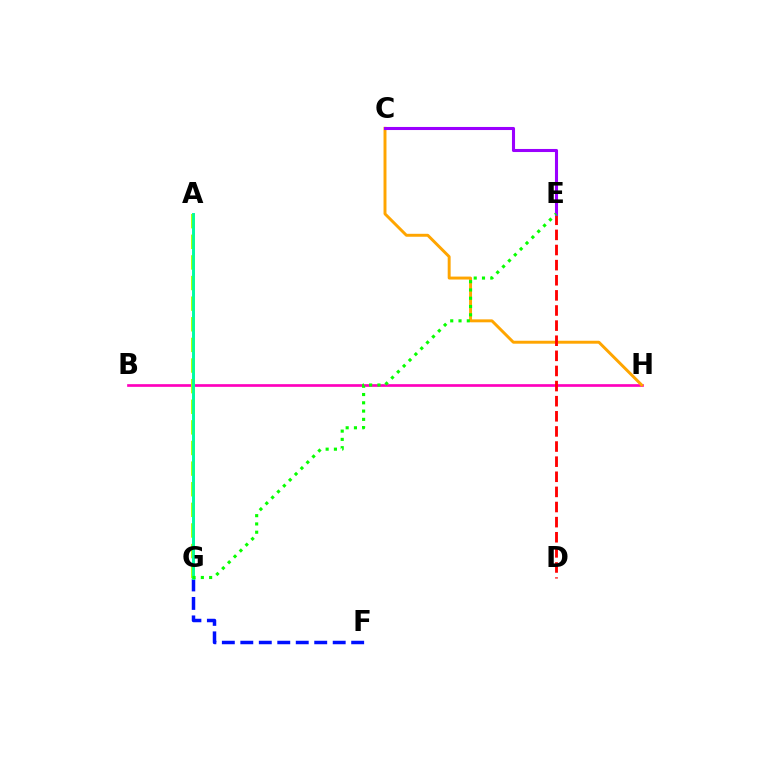{('B', 'H'): [{'color': '#ff00bd', 'line_style': 'solid', 'thickness': 1.94}], ('F', 'G'): [{'color': '#0010ff', 'line_style': 'dashed', 'thickness': 2.51}], ('C', 'H'): [{'color': '#ffa500', 'line_style': 'solid', 'thickness': 2.12}], ('D', 'E'): [{'color': '#ff0000', 'line_style': 'dashed', 'thickness': 2.05}], ('A', 'G'): [{'color': '#00b5ff', 'line_style': 'solid', 'thickness': 1.82}, {'color': '#b3ff00', 'line_style': 'dashed', 'thickness': 2.8}, {'color': '#00ff9d', 'line_style': 'solid', 'thickness': 2.02}], ('C', 'E'): [{'color': '#9b00ff', 'line_style': 'solid', 'thickness': 2.21}], ('E', 'G'): [{'color': '#08ff00', 'line_style': 'dotted', 'thickness': 2.25}]}